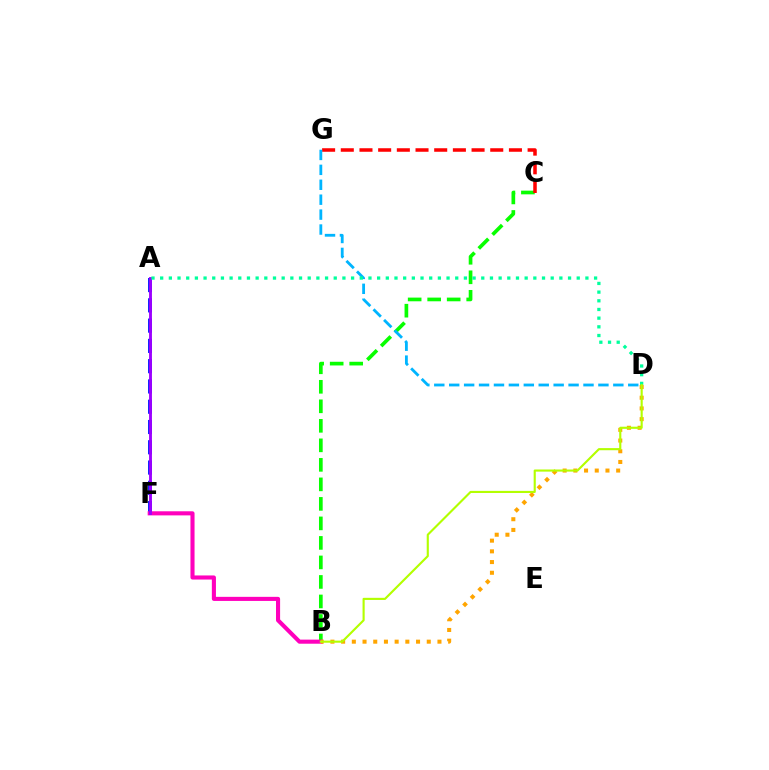{('A', 'F'): [{'color': '#0010ff', 'line_style': 'dashed', 'thickness': 2.75}, {'color': '#9b00ff', 'line_style': 'solid', 'thickness': 2.06}], ('B', 'C'): [{'color': '#08ff00', 'line_style': 'dashed', 'thickness': 2.65}], ('C', 'G'): [{'color': '#ff0000', 'line_style': 'dashed', 'thickness': 2.54}], ('B', 'F'): [{'color': '#ff00bd', 'line_style': 'solid', 'thickness': 2.95}], ('B', 'D'): [{'color': '#ffa500', 'line_style': 'dotted', 'thickness': 2.91}, {'color': '#b3ff00', 'line_style': 'solid', 'thickness': 1.53}], ('D', 'G'): [{'color': '#00b5ff', 'line_style': 'dashed', 'thickness': 2.03}], ('A', 'D'): [{'color': '#00ff9d', 'line_style': 'dotted', 'thickness': 2.36}]}